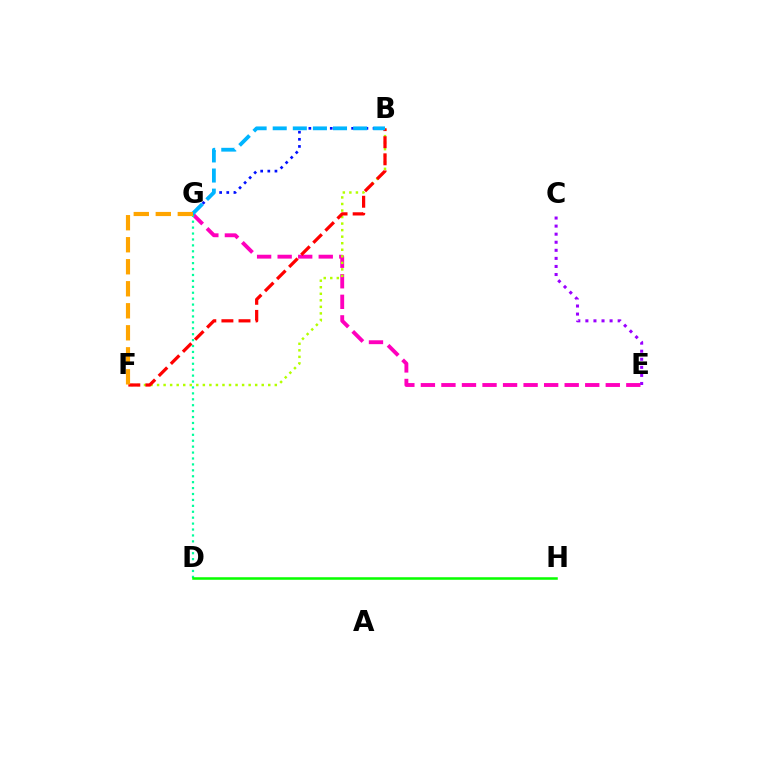{('E', 'G'): [{'color': '#ff00bd', 'line_style': 'dashed', 'thickness': 2.79}], ('B', 'G'): [{'color': '#0010ff', 'line_style': 'dotted', 'thickness': 1.94}, {'color': '#00b5ff', 'line_style': 'dashed', 'thickness': 2.73}], ('B', 'F'): [{'color': '#b3ff00', 'line_style': 'dotted', 'thickness': 1.78}, {'color': '#ff0000', 'line_style': 'dashed', 'thickness': 2.32}], ('D', 'G'): [{'color': '#00ff9d', 'line_style': 'dotted', 'thickness': 1.61}], ('C', 'E'): [{'color': '#9b00ff', 'line_style': 'dotted', 'thickness': 2.19}], ('D', 'H'): [{'color': '#08ff00', 'line_style': 'solid', 'thickness': 1.82}], ('F', 'G'): [{'color': '#ffa500', 'line_style': 'dashed', 'thickness': 2.99}]}